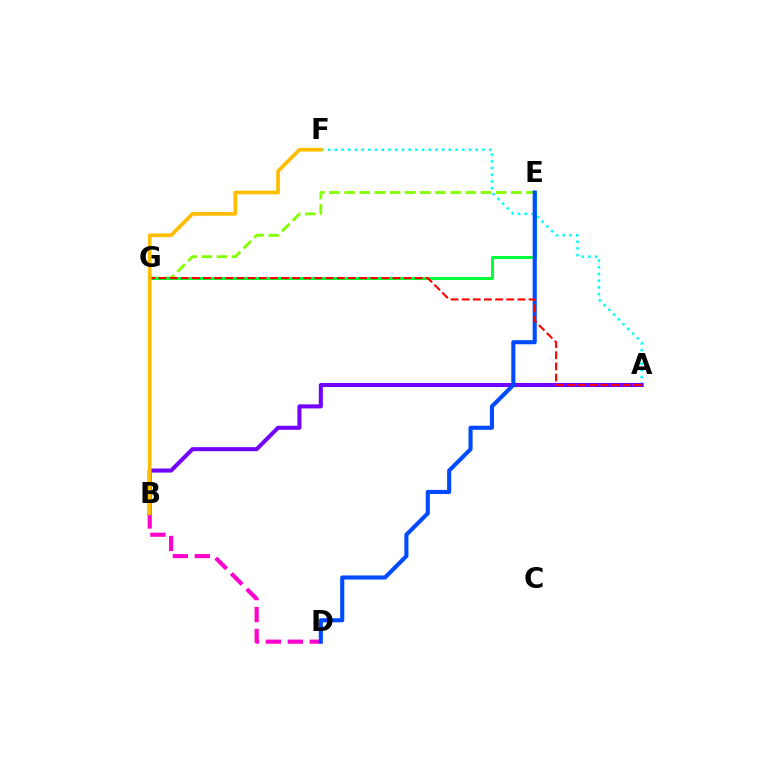{('B', 'D'): [{'color': '#ff00cf', 'line_style': 'dashed', 'thickness': 2.98}], ('A', 'F'): [{'color': '#00fff6', 'line_style': 'dotted', 'thickness': 1.82}], ('E', 'G'): [{'color': '#84ff00', 'line_style': 'dashed', 'thickness': 2.06}, {'color': '#00ff39', 'line_style': 'solid', 'thickness': 2.17}], ('A', 'B'): [{'color': '#7200ff', 'line_style': 'solid', 'thickness': 2.9}], ('D', 'E'): [{'color': '#004bff', 'line_style': 'solid', 'thickness': 2.95}], ('A', 'G'): [{'color': '#ff0000', 'line_style': 'dashed', 'thickness': 1.51}], ('B', 'F'): [{'color': '#ffbd00', 'line_style': 'solid', 'thickness': 2.67}]}